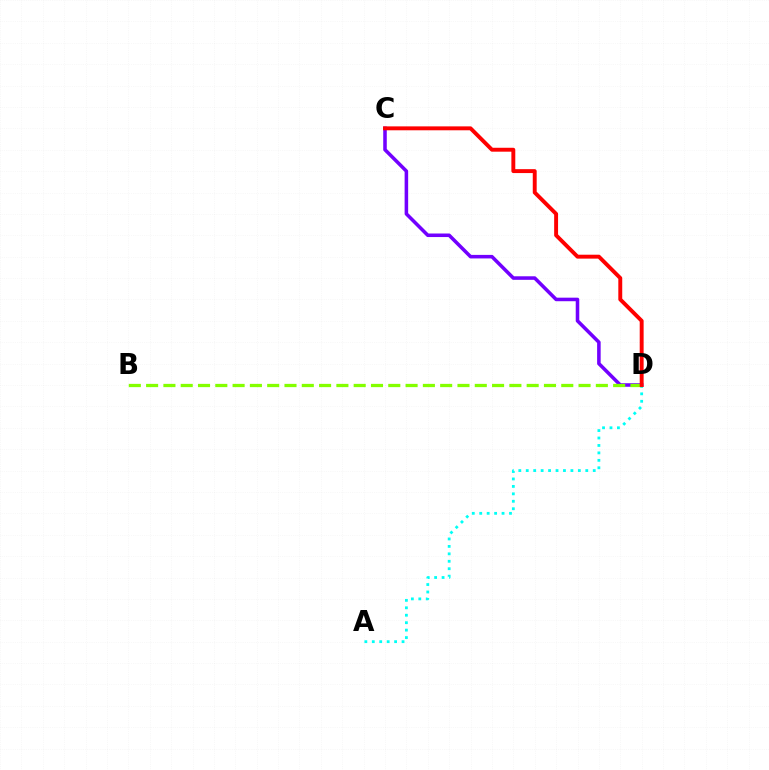{('C', 'D'): [{'color': '#7200ff', 'line_style': 'solid', 'thickness': 2.55}, {'color': '#ff0000', 'line_style': 'solid', 'thickness': 2.82}], ('A', 'D'): [{'color': '#00fff6', 'line_style': 'dotted', 'thickness': 2.02}], ('B', 'D'): [{'color': '#84ff00', 'line_style': 'dashed', 'thickness': 2.35}]}